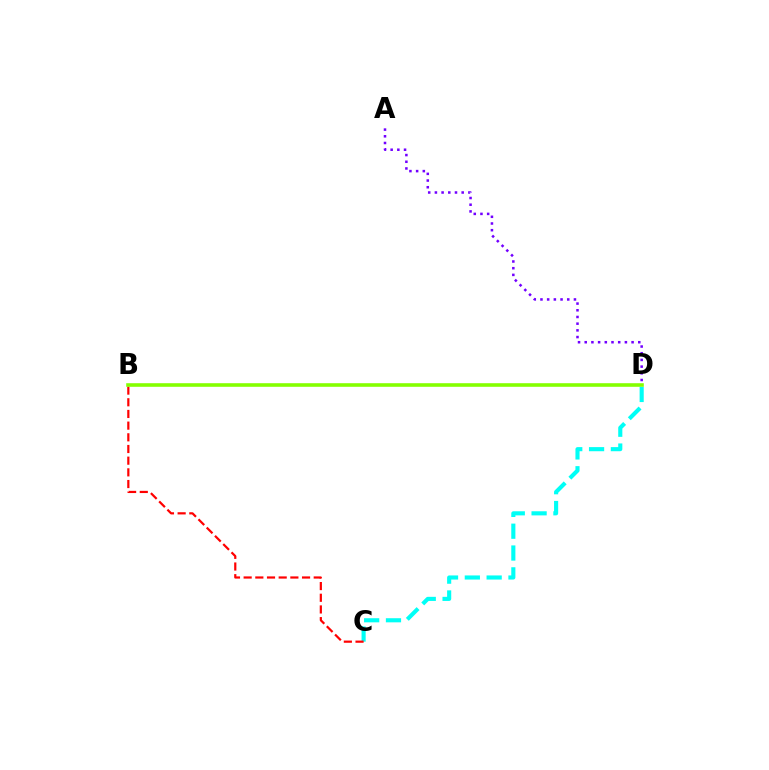{('C', 'D'): [{'color': '#00fff6', 'line_style': 'dashed', 'thickness': 2.96}], ('B', 'C'): [{'color': '#ff0000', 'line_style': 'dashed', 'thickness': 1.59}], ('A', 'D'): [{'color': '#7200ff', 'line_style': 'dotted', 'thickness': 1.82}], ('B', 'D'): [{'color': '#84ff00', 'line_style': 'solid', 'thickness': 2.58}]}